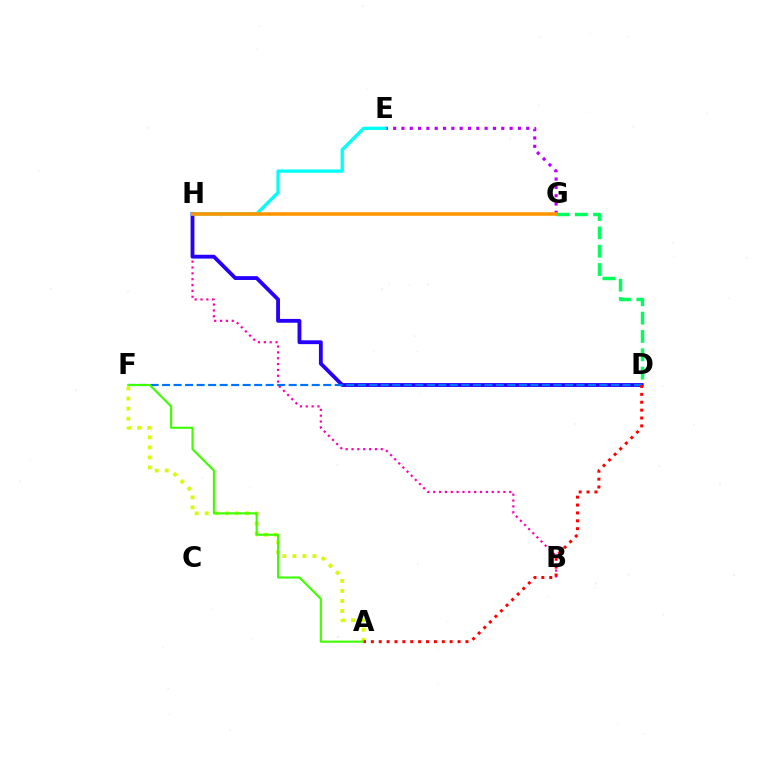{('D', 'G'): [{'color': '#00ff5c', 'line_style': 'dashed', 'thickness': 2.49}], ('B', 'H'): [{'color': '#ff00ac', 'line_style': 'dotted', 'thickness': 1.59}], ('A', 'F'): [{'color': '#d1ff00', 'line_style': 'dotted', 'thickness': 2.73}, {'color': '#3dff00', 'line_style': 'solid', 'thickness': 1.52}], ('E', 'G'): [{'color': '#b900ff', 'line_style': 'dotted', 'thickness': 2.26}], ('D', 'H'): [{'color': '#2500ff', 'line_style': 'solid', 'thickness': 2.76}], ('D', 'F'): [{'color': '#0074ff', 'line_style': 'dashed', 'thickness': 1.56}], ('A', 'D'): [{'color': '#ff0000', 'line_style': 'dotted', 'thickness': 2.14}], ('E', 'H'): [{'color': '#00fff6', 'line_style': 'solid', 'thickness': 2.38}], ('G', 'H'): [{'color': '#ff9400', 'line_style': 'solid', 'thickness': 2.56}]}